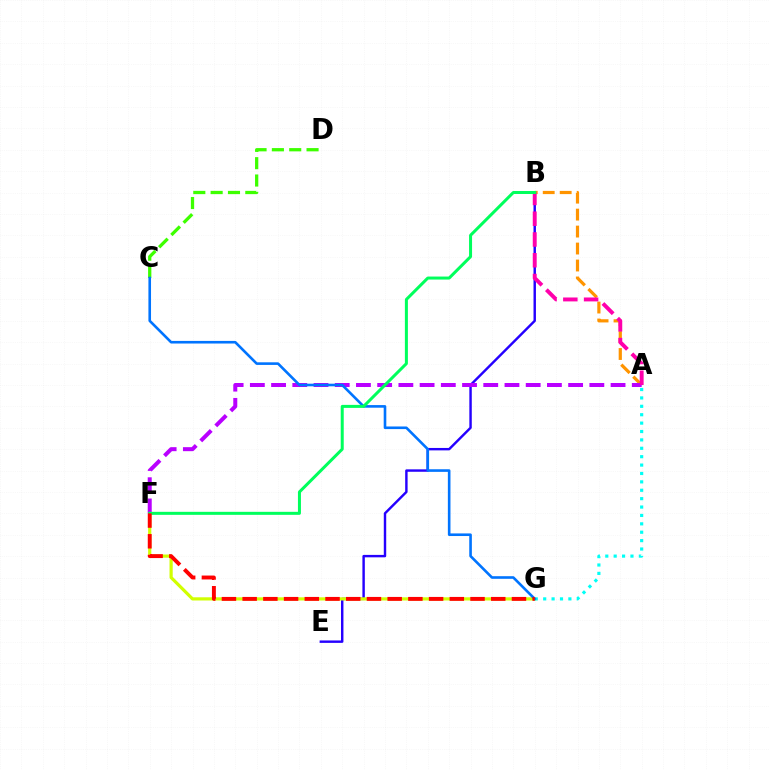{('B', 'E'): [{'color': '#2500ff', 'line_style': 'solid', 'thickness': 1.75}], ('F', 'G'): [{'color': '#d1ff00', 'line_style': 'solid', 'thickness': 2.3}, {'color': '#ff0000', 'line_style': 'dashed', 'thickness': 2.81}], ('A', 'G'): [{'color': '#00fff6', 'line_style': 'dotted', 'thickness': 2.28}], ('A', 'B'): [{'color': '#ff9400', 'line_style': 'dashed', 'thickness': 2.3}, {'color': '#ff00ac', 'line_style': 'dashed', 'thickness': 2.82}], ('A', 'F'): [{'color': '#b900ff', 'line_style': 'dashed', 'thickness': 2.88}], ('C', 'D'): [{'color': '#3dff00', 'line_style': 'dashed', 'thickness': 2.36}], ('C', 'G'): [{'color': '#0074ff', 'line_style': 'solid', 'thickness': 1.88}], ('B', 'F'): [{'color': '#00ff5c', 'line_style': 'solid', 'thickness': 2.17}]}